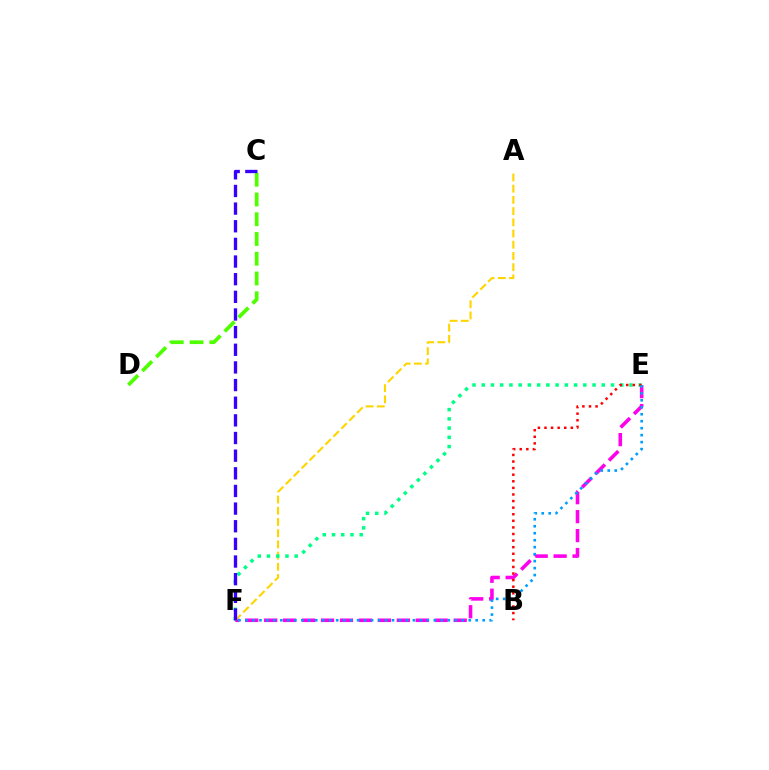{('E', 'F'): [{'color': '#ff00ed', 'line_style': 'dashed', 'thickness': 2.57}, {'color': '#00ff86', 'line_style': 'dotted', 'thickness': 2.51}, {'color': '#009eff', 'line_style': 'dotted', 'thickness': 1.9}], ('A', 'F'): [{'color': '#ffd500', 'line_style': 'dashed', 'thickness': 1.52}], ('C', 'D'): [{'color': '#4fff00', 'line_style': 'dashed', 'thickness': 2.68}], ('B', 'E'): [{'color': '#ff0000', 'line_style': 'dotted', 'thickness': 1.79}], ('C', 'F'): [{'color': '#3700ff', 'line_style': 'dashed', 'thickness': 2.4}]}